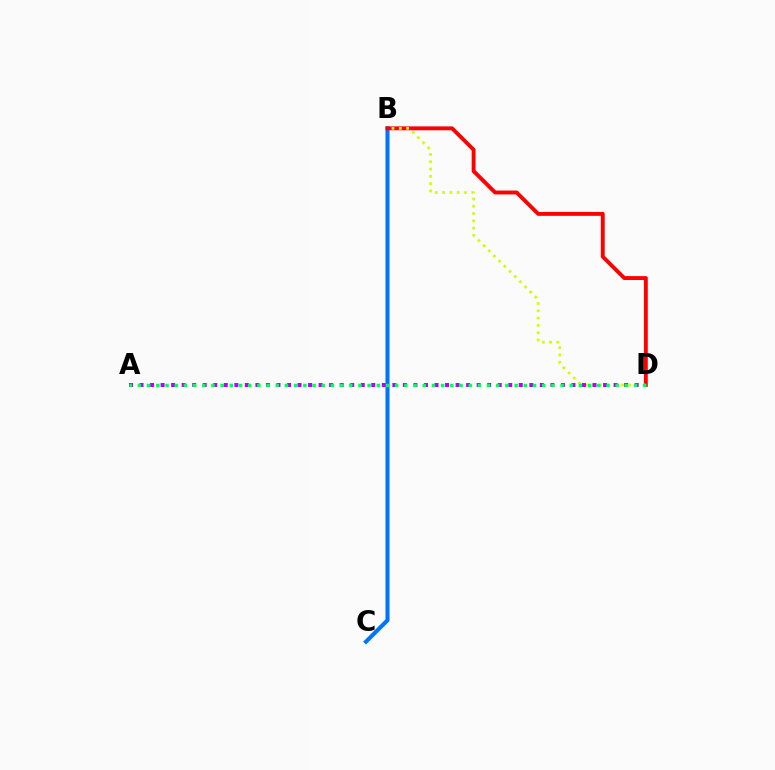{('B', 'C'): [{'color': '#0074ff', 'line_style': 'solid', 'thickness': 2.92}], ('B', 'D'): [{'color': '#ff0000', 'line_style': 'solid', 'thickness': 2.8}, {'color': '#d1ff00', 'line_style': 'dotted', 'thickness': 1.98}], ('A', 'D'): [{'color': '#b900ff', 'line_style': 'dotted', 'thickness': 2.86}, {'color': '#00ff5c', 'line_style': 'dotted', 'thickness': 2.5}]}